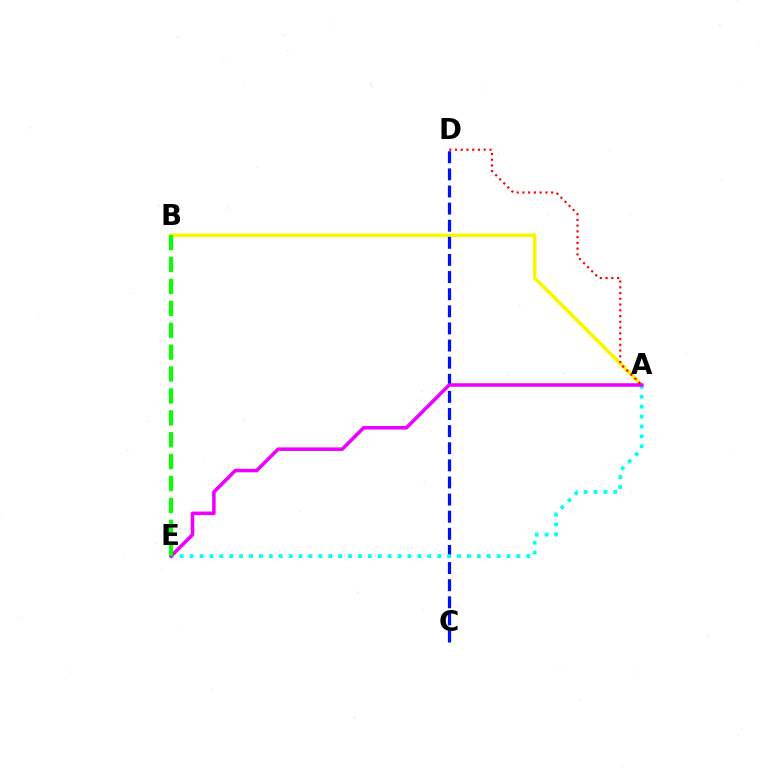{('A', 'B'): [{'color': '#fcf500', 'line_style': 'solid', 'thickness': 2.62}], ('C', 'D'): [{'color': '#0010ff', 'line_style': 'dashed', 'thickness': 2.33}], ('A', 'E'): [{'color': '#00fff6', 'line_style': 'dotted', 'thickness': 2.69}, {'color': '#ee00ff', 'line_style': 'solid', 'thickness': 2.55}], ('B', 'E'): [{'color': '#08ff00', 'line_style': 'dashed', 'thickness': 2.97}], ('A', 'D'): [{'color': '#ff0000', 'line_style': 'dotted', 'thickness': 1.56}]}